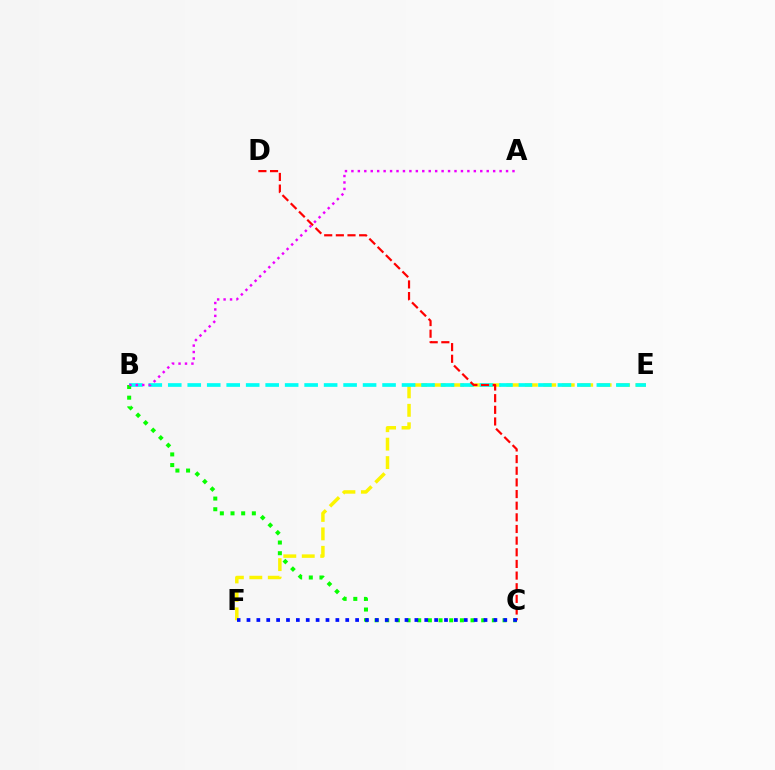{('E', 'F'): [{'color': '#fcf500', 'line_style': 'dashed', 'thickness': 2.51}], ('B', 'E'): [{'color': '#00fff6', 'line_style': 'dashed', 'thickness': 2.65}], ('C', 'D'): [{'color': '#ff0000', 'line_style': 'dashed', 'thickness': 1.58}], ('B', 'C'): [{'color': '#08ff00', 'line_style': 'dotted', 'thickness': 2.9}], ('C', 'F'): [{'color': '#0010ff', 'line_style': 'dotted', 'thickness': 2.68}], ('A', 'B'): [{'color': '#ee00ff', 'line_style': 'dotted', 'thickness': 1.75}]}